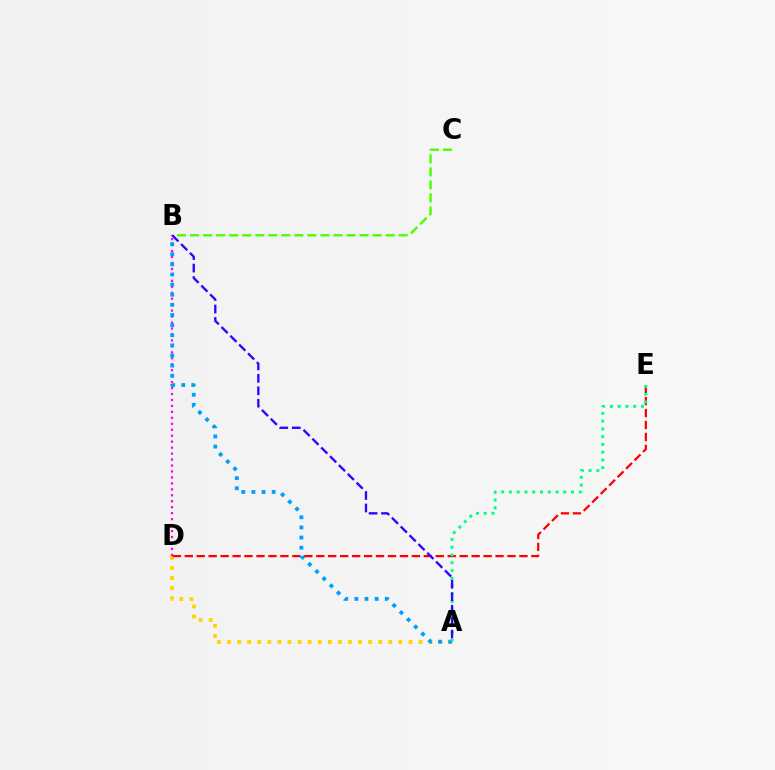{('A', 'D'): [{'color': '#ffd500', 'line_style': 'dotted', 'thickness': 2.74}], ('D', 'E'): [{'color': '#ff0000', 'line_style': 'dashed', 'thickness': 1.62}], ('B', 'C'): [{'color': '#4fff00', 'line_style': 'dashed', 'thickness': 1.77}], ('B', 'D'): [{'color': '#ff00ed', 'line_style': 'dotted', 'thickness': 1.62}], ('A', 'B'): [{'color': '#009eff', 'line_style': 'dotted', 'thickness': 2.75}, {'color': '#3700ff', 'line_style': 'dashed', 'thickness': 1.69}], ('A', 'E'): [{'color': '#00ff86', 'line_style': 'dotted', 'thickness': 2.11}]}